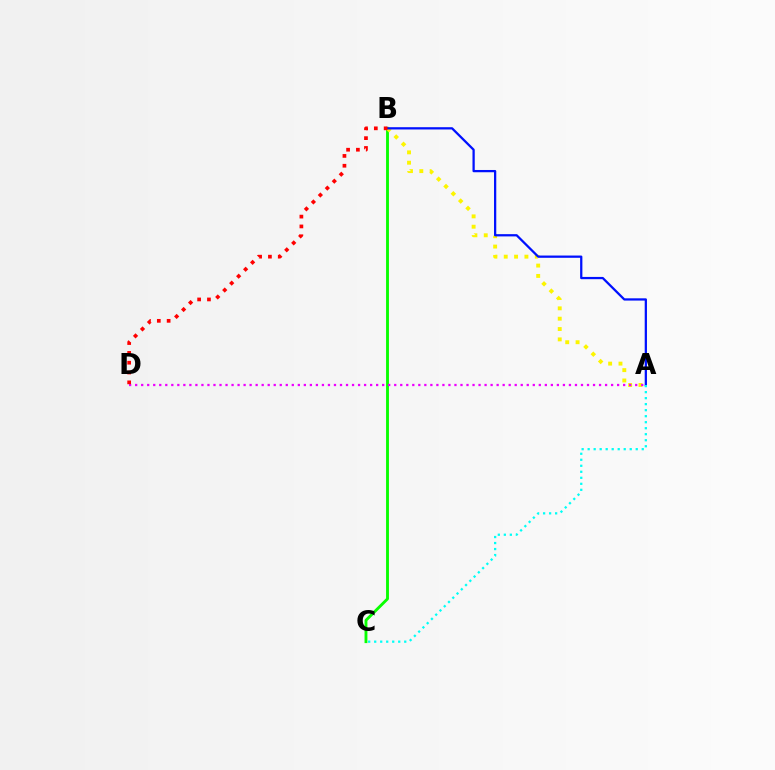{('B', 'C'): [{'color': '#08ff00', 'line_style': 'solid', 'thickness': 2.07}], ('A', 'B'): [{'color': '#fcf500', 'line_style': 'dotted', 'thickness': 2.81}, {'color': '#0010ff', 'line_style': 'solid', 'thickness': 1.63}], ('A', 'C'): [{'color': '#00fff6', 'line_style': 'dotted', 'thickness': 1.63}], ('A', 'D'): [{'color': '#ee00ff', 'line_style': 'dotted', 'thickness': 1.64}], ('B', 'D'): [{'color': '#ff0000', 'line_style': 'dotted', 'thickness': 2.67}]}